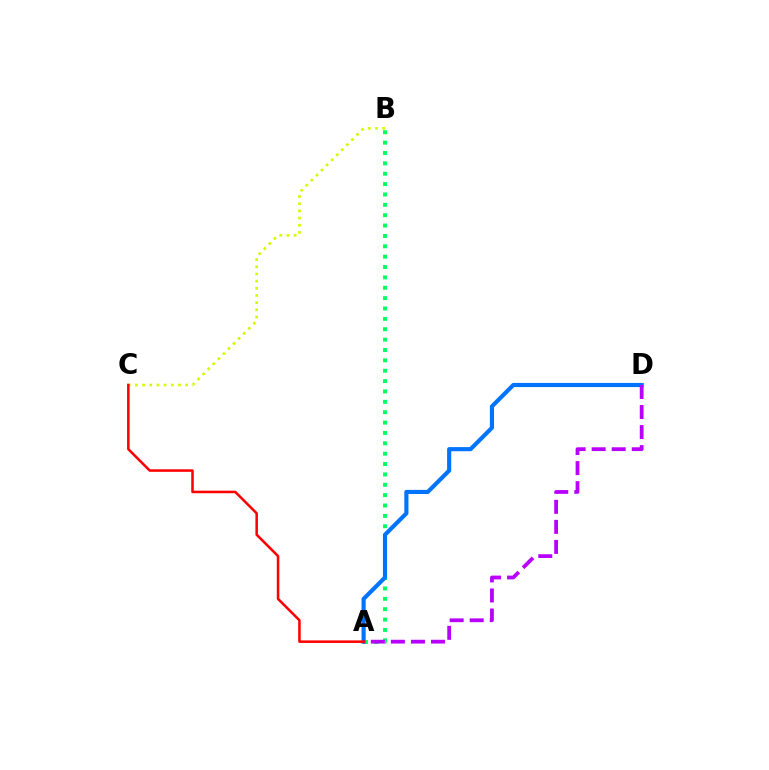{('B', 'C'): [{'color': '#d1ff00', 'line_style': 'dotted', 'thickness': 1.95}], ('A', 'B'): [{'color': '#00ff5c', 'line_style': 'dotted', 'thickness': 2.82}], ('A', 'D'): [{'color': '#0074ff', 'line_style': 'solid', 'thickness': 2.98}, {'color': '#b900ff', 'line_style': 'dashed', 'thickness': 2.72}], ('A', 'C'): [{'color': '#ff0000', 'line_style': 'solid', 'thickness': 1.83}]}